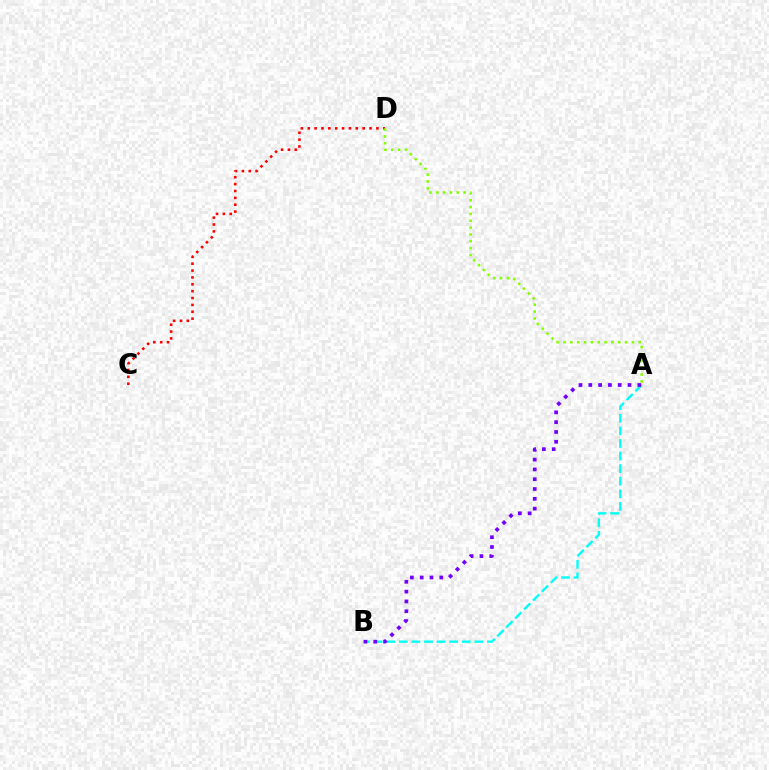{('A', 'B'): [{'color': '#00fff6', 'line_style': 'dashed', 'thickness': 1.71}, {'color': '#7200ff', 'line_style': 'dotted', 'thickness': 2.66}], ('C', 'D'): [{'color': '#ff0000', 'line_style': 'dotted', 'thickness': 1.87}], ('A', 'D'): [{'color': '#84ff00', 'line_style': 'dotted', 'thickness': 1.86}]}